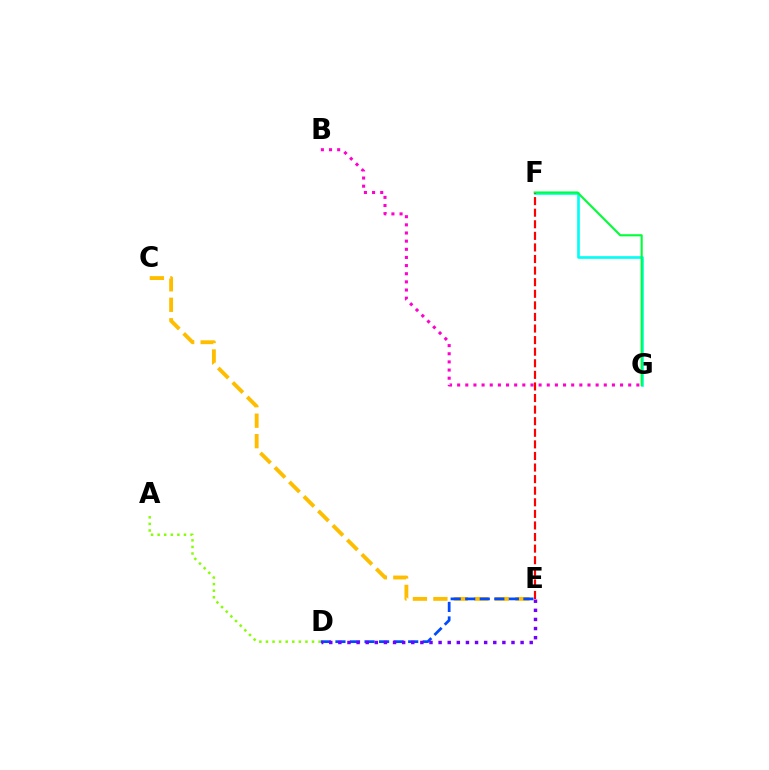{('F', 'G'): [{'color': '#00fff6', 'line_style': 'solid', 'thickness': 1.92}, {'color': '#00ff39', 'line_style': 'solid', 'thickness': 1.53}], ('A', 'D'): [{'color': '#84ff00', 'line_style': 'dotted', 'thickness': 1.79}], ('B', 'G'): [{'color': '#ff00cf', 'line_style': 'dotted', 'thickness': 2.21}], ('E', 'F'): [{'color': '#ff0000', 'line_style': 'dashed', 'thickness': 1.57}], ('C', 'E'): [{'color': '#ffbd00', 'line_style': 'dashed', 'thickness': 2.78}], ('D', 'E'): [{'color': '#004bff', 'line_style': 'dashed', 'thickness': 1.98}, {'color': '#7200ff', 'line_style': 'dotted', 'thickness': 2.48}]}